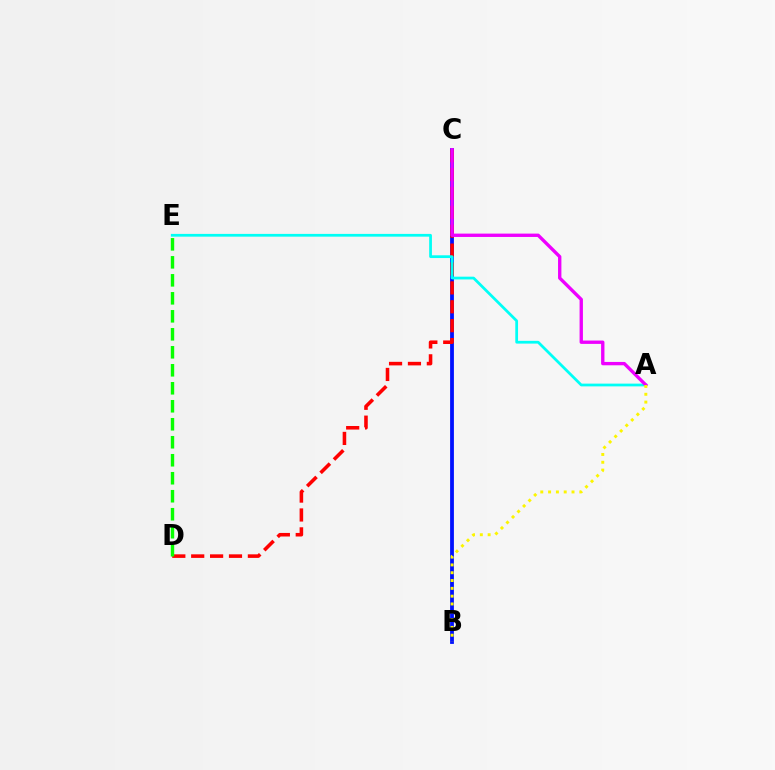{('B', 'C'): [{'color': '#0010ff', 'line_style': 'solid', 'thickness': 2.74}], ('C', 'D'): [{'color': '#ff0000', 'line_style': 'dashed', 'thickness': 2.57}], ('A', 'E'): [{'color': '#00fff6', 'line_style': 'solid', 'thickness': 1.98}], ('A', 'C'): [{'color': '#ee00ff', 'line_style': 'solid', 'thickness': 2.41}], ('D', 'E'): [{'color': '#08ff00', 'line_style': 'dashed', 'thickness': 2.44}], ('A', 'B'): [{'color': '#fcf500', 'line_style': 'dotted', 'thickness': 2.12}]}